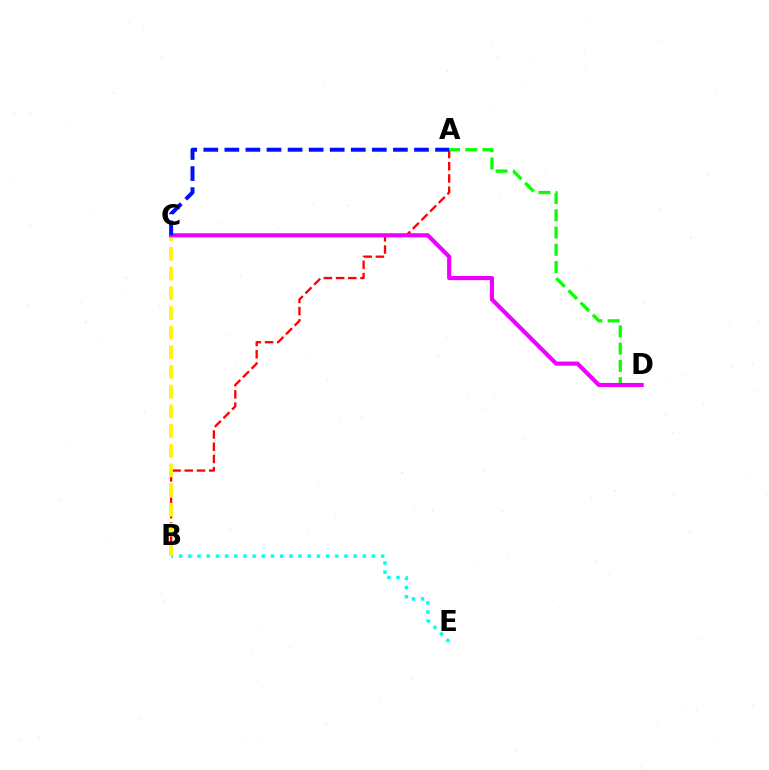{('B', 'E'): [{'color': '#00fff6', 'line_style': 'dotted', 'thickness': 2.5}], ('A', 'B'): [{'color': '#ff0000', 'line_style': 'dashed', 'thickness': 1.66}], ('B', 'C'): [{'color': '#fcf500', 'line_style': 'dashed', 'thickness': 2.67}], ('A', 'D'): [{'color': '#08ff00', 'line_style': 'dashed', 'thickness': 2.34}], ('C', 'D'): [{'color': '#ee00ff', 'line_style': 'solid', 'thickness': 2.98}], ('A', 'C'): [{'color': '#0010ff', 'line_style': 'dashed', 'thickness': 2.86}]}